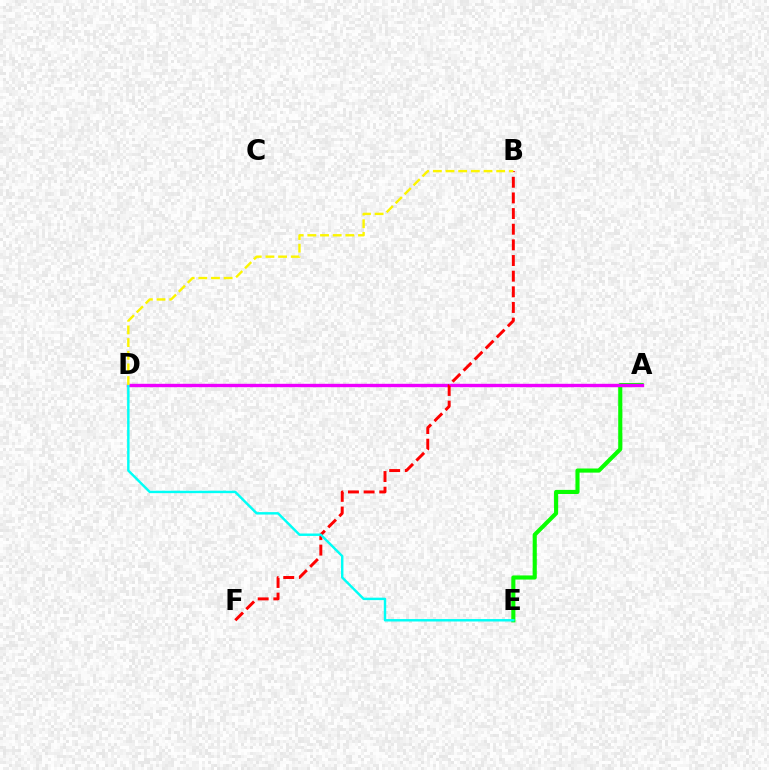{('A', 'D'): [{'color': '#0010ff', 'line_style': 'dotted', 'thickness': 2.06}, {'color': '#ee00ff', 'line_style': 'solid', 'thickness': 2.43}], ('A', 'E'): [{'color': '#08ff00', 'line_style': 'solid', 'thickness': 2.97}], ('B', 'F'): [{'color': '#ff0000', 'line_style': 'dashed', 'thickness': 2.13}], ('D', 'E'): [{'color': '#00fff6', 'line_style': 'solid', 'thickness': 1.75}], ('B', 'D'): [{'color': '#fcf500', 'line_style': 'dashed', 'thickness': 1.72}]}